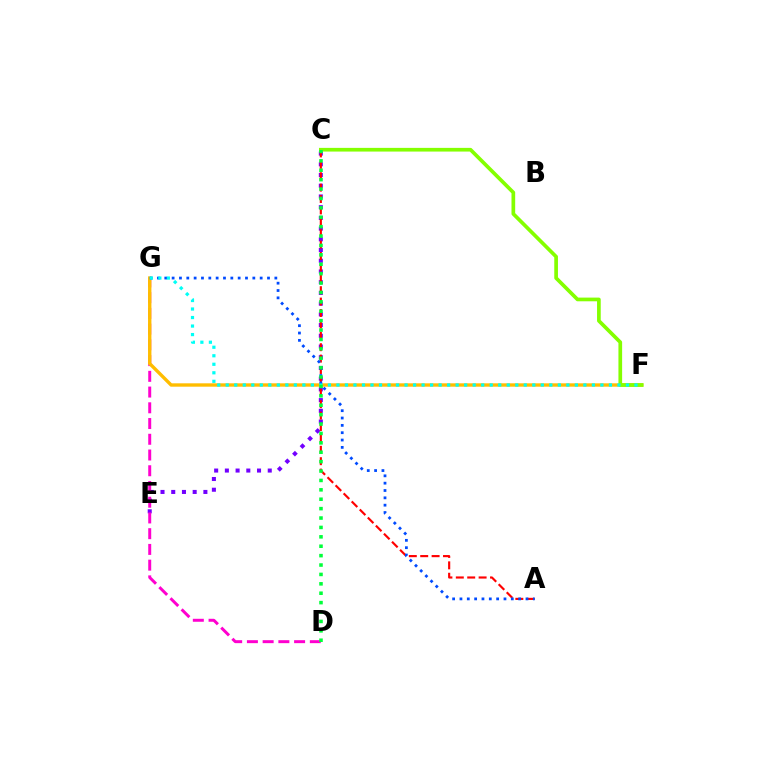{('C', 'E'): [{'color': '#7200ff', 'line_style': 'dotted', 'thickness': 2.91}], ('A', 'C'): [{'color': '#ff0000', 'line_style': 'dashed', 'thickness': 1.55}], ('D', 'G'): [{'color': '#ff00cf', 'line_style': 'dashed', 'thickness': 2.14}], ('F', 'G'): [{'color': '#ffbd00', 'line_style': 'solid', 'thickness': 2.43}, {'color': '#00fff6', 'line_style': 'dotted', 'thickness': 2.31}], ('A', 'G'): [{'color': '#004bff', 'line_style': 'dotted', 'thickness': 1.99}], ('C', 'F'): [{'color': '#84ff00', 'line_style': 'solid', 'thickness': 2.66}], ('C', 'D'): [{'color': '#00ff39', 'line_style': 'dotted', 'thickness': 2.55}]}